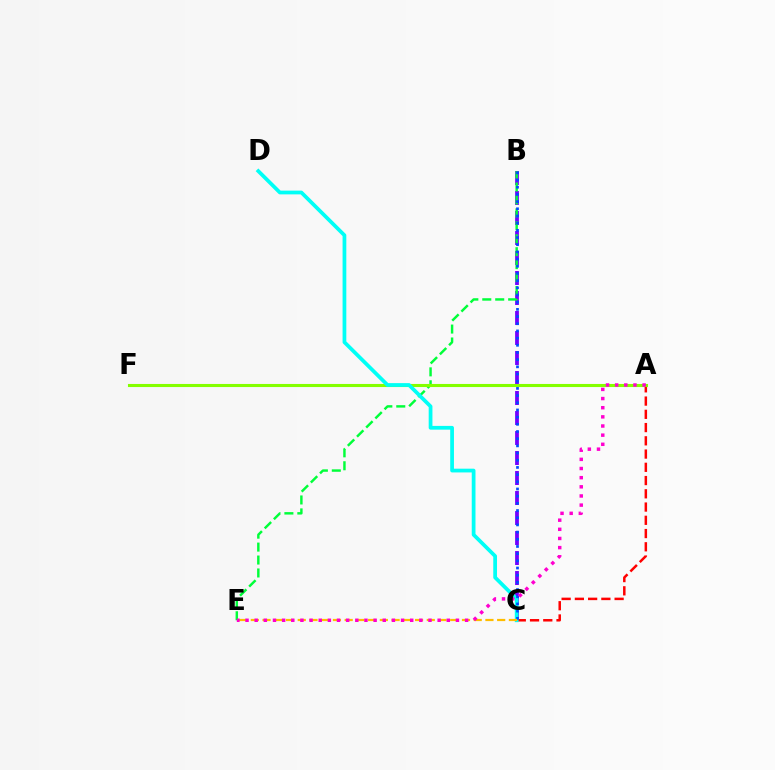{('B', 'C'): [{'color': '#7200ff', 'line_style': 'dashed', 'thickness': 2.72}, {'color': '#004bff', 'line_style': 'dotted', 'thickness': 1.95}], ('B', 'E'): [{'color': '#00ff39', 'line_style': 'dashed', 'thickness': 1.76}], ('A', 'C'): [{'color': '#ff0000', 'line_style': 'dashed', 'thickness': 1.8}], ('A', 'F'): [{'color': '#84ff00', 'line_style': 'solid', 'thickness': 2.22}], ('C', 'D'): [{'color': '#00fff6', 'line_style': 'solid', 'thickness': 2.7}], ('C', 'E'): [{'color': '#ffbd00', 'line_style': 'dashed', 'thickness': 1.59}], ('A', 'E'): [{'color': '#ff00cf', 'line_style': 'dotted', 'thickness': 2.49}]}